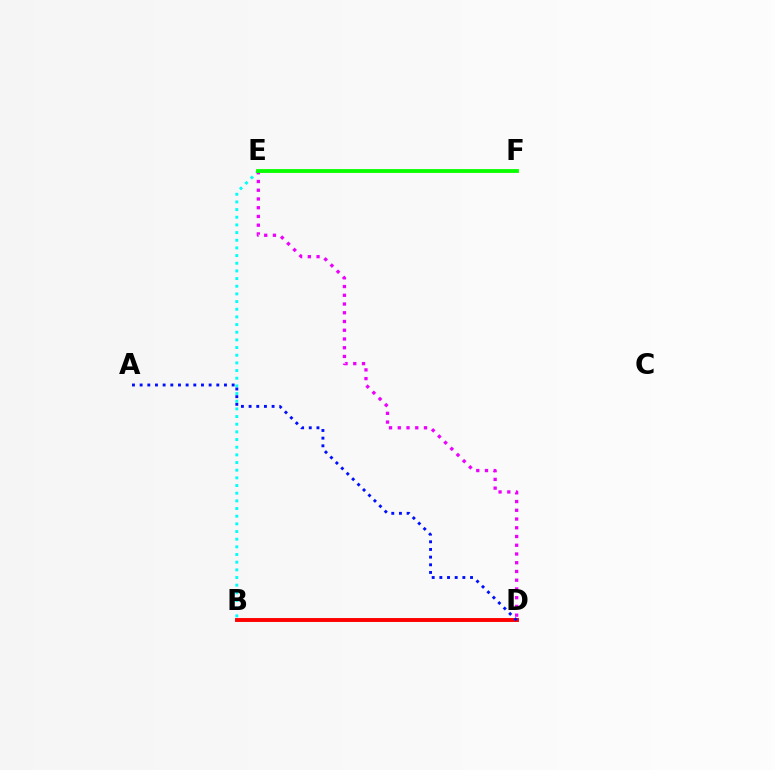{('B', 'E'): [{'color': '#00fff6', 'line_style': 'dotted', 'thickness': 2.08}], ('B', 'D'): [{'color': '#ff0000', 'line_style': 'solid', 'thickness': 2.81}], ('A', 'D'): [{'color': '#0010ff', 'line_style': 'dotted', 'thickness': 2.08}], ('E', 'F'): [{'color': '#fcf500', 'line_style': 'solid', 'thickness': 1.7}, {'color': '#08ff00', 'line_style': 'solid', 'thickness': 2.74}], ('D', 'E'): [{'color': '#ee00ff', 'line_style': 'dotted', 'thickness': 2.37}]}